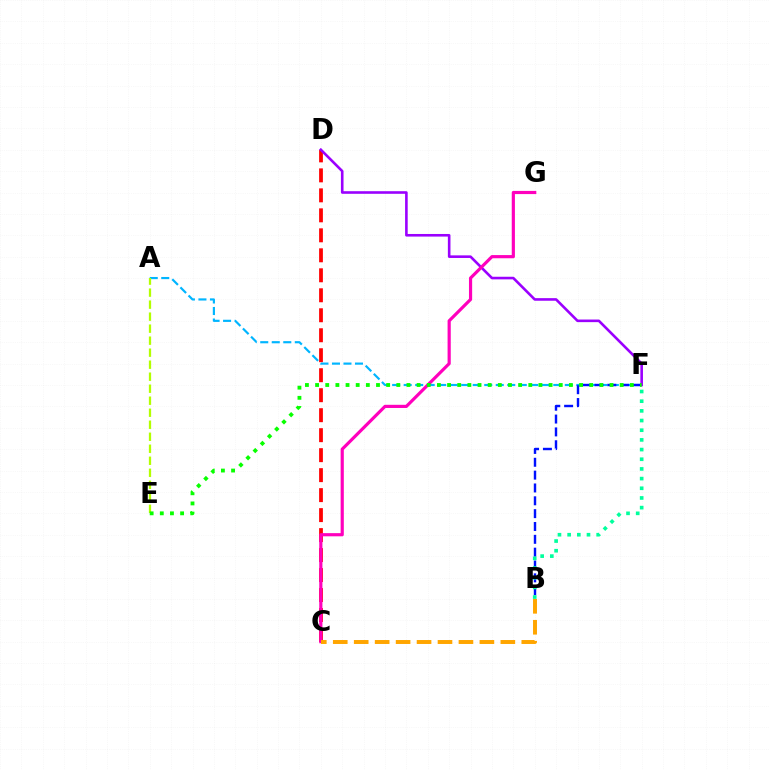{('C', 'D'): [{'color': '#ff0000', 'line_style': 'dashed', 'thickness': 2.71}], ('A', 'F'): [{'color': '#00b5ff', 'line_style': 'dashed', 'thickness': 1.56}], ('A', 'E'): [{'color': '#b3ff00', 'line_style': 'dashed', 'thickness': 1.63}], ('B', 'F'): [{'color': '#0010ff', 'line_style': 'dashed', 'thickness': 1.74}, {'color': '#00ff9d', 'line_style': 'dotted', 'thickness': 2.63}], ('D', 'F'): [{'color': '#9b00ff', 'line_style': 'solid', 'thickness': 1.88}], ('C', 'G'): [{'color': '#ff00bd', 'line_style': 'solid', 'thickness': 2.29}], ('B', 'C'): [{'color': '#ffa500', 'line_style': 'dashed', 'thickness': 2.85}], ('E', 'F'): [{'color': '#08ff00', 'line_style': 'dotted', 'thickness': 2.76}]}